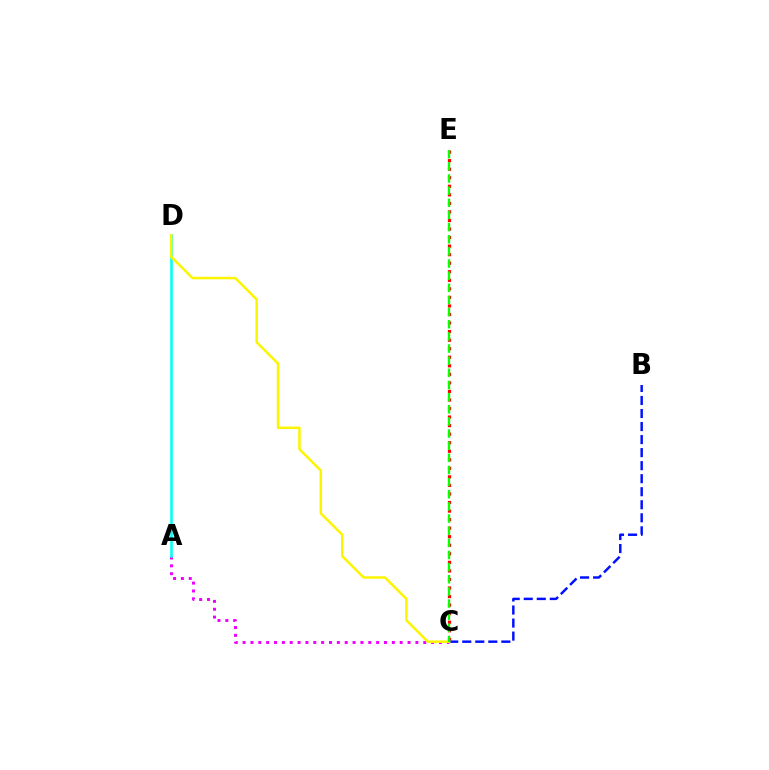{('C', 'E'): [{'color': '#ff0000', 'line_style': 'dotted', 'thickness': 2.32}, {'color': '#08ff00', 'line_style': 'dashed', 'thickness': 1.65}], ('B', 'C'): [{'color': '#0010ff', 'line_style': 'dashed', 'thickness': 1.77}], ('A', 'C'): [{'color': '#ee00ff', 'line_style': 'dotted', 'thickness': 2.13}], ('A', 'D'): [{'color': '#00fff6', 'line_style': 'solid', 'thickness': 1.84}], ('C', 'D'): [{'color': '#fcf500', 'line_style': 'solid', 'thickness': 1.8}]}